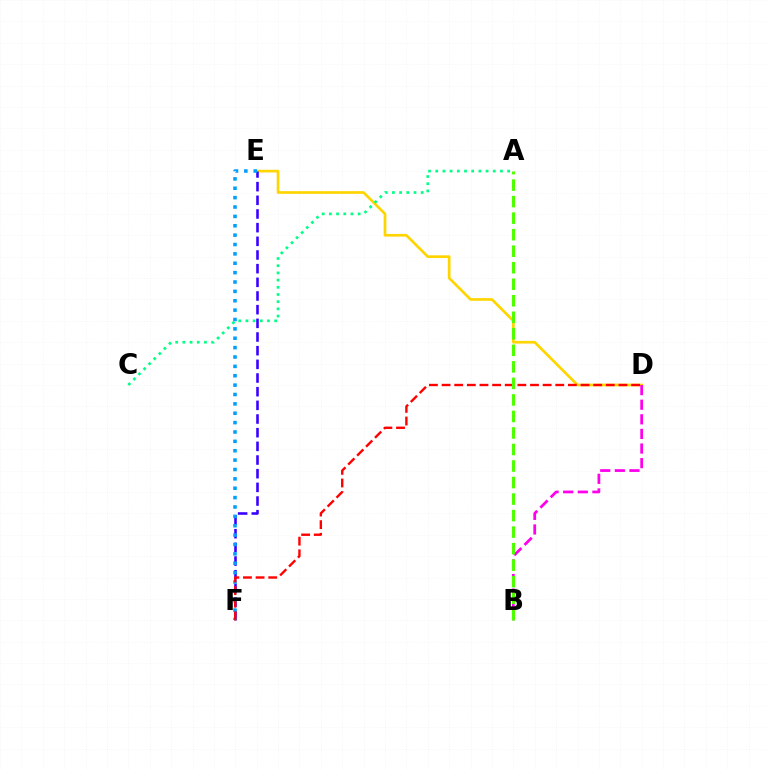{('D', 'E'): [{'color': '#ffd500', 'line_style': 'solid', 'thickness': 1.93}], ('E', 'F'): [{'color': '#3700ff', 'line_style': 'dashed', 'thickness': 1.86}, {'color': '#009eff', 'line_style': 'dotted', 'thickness': 2.55}], ('A', 'C'): [{'color': '#00ff86', 'line_style': 'dotted', 'thickness': 1.95}], ('D', 'F'): [{'color': '#ff0000', 'line_style': 'dashed', 'thickness': 1.72}], ('B', 'D'): [{'color': '#ff00ed', 'line_style': 'dashed', 'thickness': 1.98}], ('A', 'B'): [{'color': '#4fff00', 'line_style': 'dashed', 'thickness': 2.24}]}